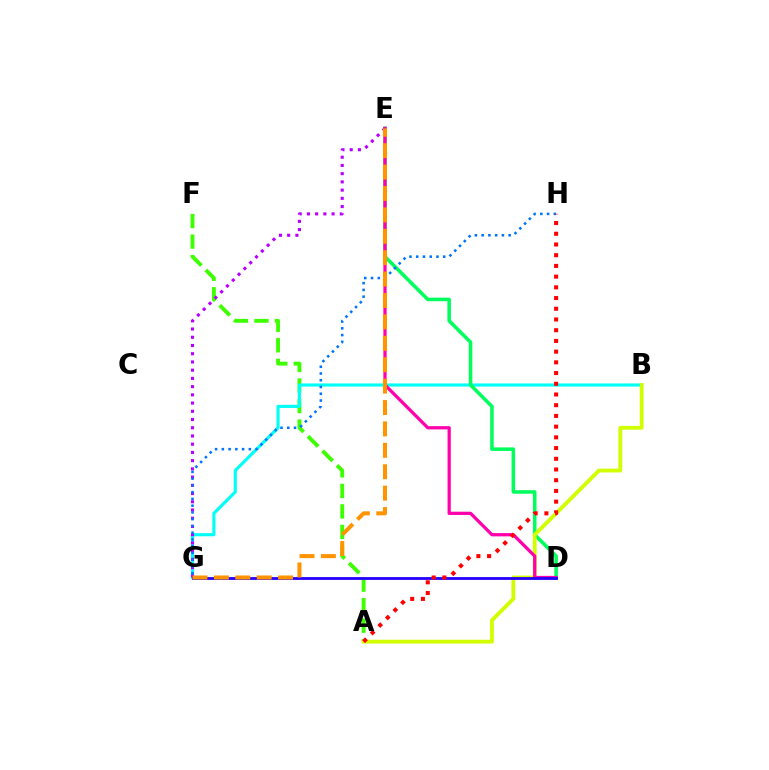{('A', 'F'): [{'color': '#3dff00', 'line_style': 'dashed', 'thickness': 2.79}], ('B', 'G'): [{'color': '#00fff6', 'line_style': 'solid', 'thickness': 2.25}], ('D', 'E'): [{'color': '#00ff5c', 'line_style': 'solid', 'thickness': 2.55}, {'color': '#ff00ac', 'line_style': 'solid', 'thickness': 2.34}], ('A', 'B'): [{'color': '#d1ff00', 'line_style': 'solid', 'thickness': 2.76}], ('E', 'G'): [{'color': '#b900ff', 'line_style': 'dotted', 'thickness': 2.23}, {'color': '#ff9400', 'line_style': 'dashed', 'thickness': 2.91}], ('G', 'H'): [{'color': '#0074ff', 'line_style': 'dotted', 'thickness': 1.84}], ('D', 'G'): [{'color': '#2500ff', 'line_style': 'solid', 'thickness': 2.02}], ('A', 'H'): [{'color': '#ff0000', 'line_style': 'dotted', 'thickness': 2.91}]}